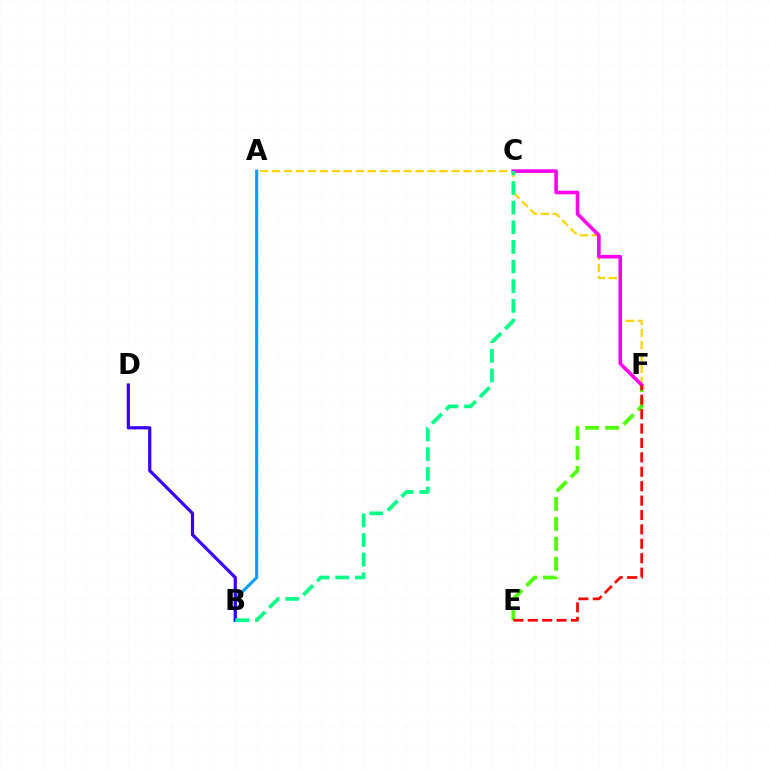{('A', 'F'): [{'color': '#ffd500', 'line_style': 'dashed', 'thickness': 1.63}], ('E', 'F'): [{'color': '#4fff00', 'line_style': 'dashed', 'thickness': 2.71}, {'color': '#ff0000', 'line_style': 'dashed', 'thickness': 1.96}], ('C', 'F'): [{'color': '#ff00ed', 'line_style': 'solid', 'thickness': 2.57}], ('A', 'B'): [{'color': '#009eff', 'line_style': 'solid', 'thickness': 2.21}], ('B', 'D'): [{'color': '#3700ff', 'line_style': 'solid', 'thickness': 2.31}], ('B', 'C'): [{'color': '#00ff86', 'line_style': 'dashed', 'thickness': 2.67}]}